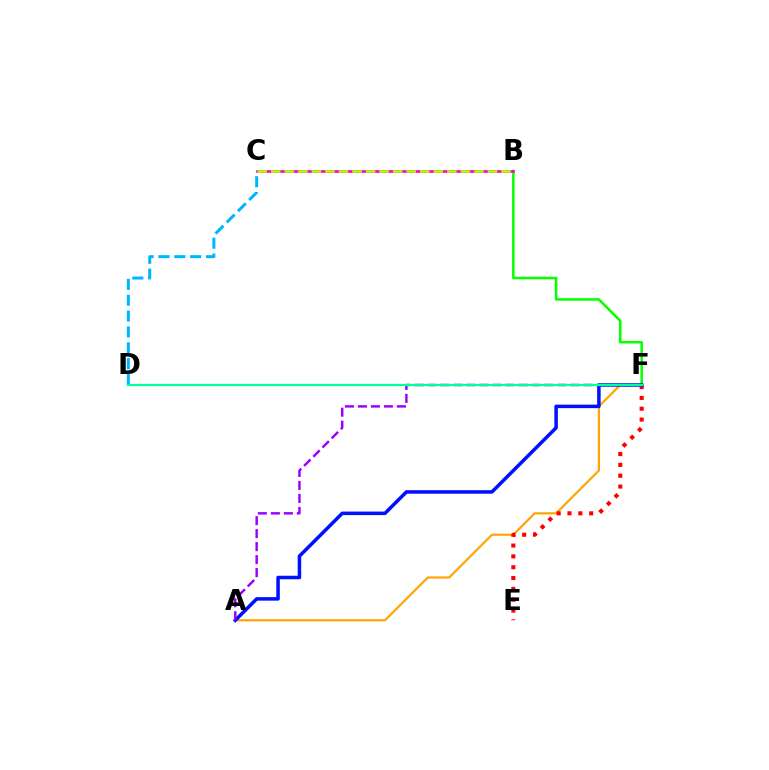{('A', 'F'): [{'color': '#ffa500', 'line_style': 'solid', 'thickness': 1.57}, {'color': '#0010ff', 'line_style': 'solid', 'thickness': 2.53}, {'color': '#9b00ff', 'line_style': 'dashed', 'thickness': 1.77}], ('E', 'F'): [{'color': '#ff0000', 'line_style': 'dotted', 'thickness': 2.94}], ('B', 'F'): [{'color': '#08ff00', 'line_style': 'solid', 'thickness': 1.83}], ('C', 'D'): [{'color': '#00b5ff', 'line_style': 'dashed', 'thickness': 2.15}], ('B', 'C'): [{'color': '#ff00bd', 'line_style': 'solid', 'thickness': 1.89}, {'color': '#b3ff00', 'line_style': 'dashed', 'thickness': 1.84}], ('D', 'F'): [{'color': '#00ff9d', 'line_style': 'solid', 'thickness': 1.61}]}